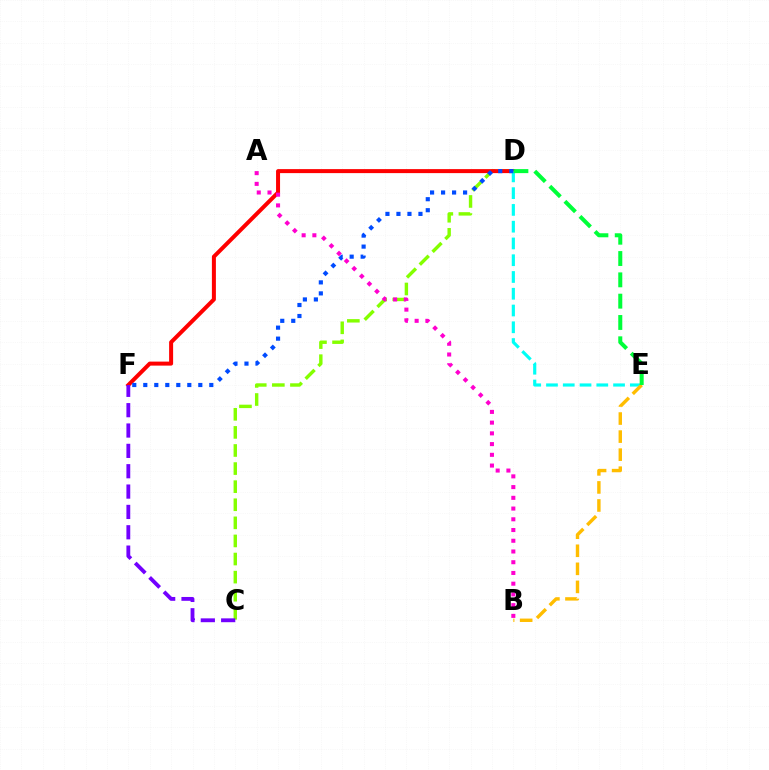{('C', 'D'): [{'color': '#84ff00', 'line_style': 'dashed', 'thickness': 2.46}], ('D', 'F'): [{'color': '#ff0000', 'line_style': 'solid', 'thickness': 2.88}, {'color': '#004bff', 'line_style': 'dotted', 'thickness': 2.99}], ('D', 'E'): [{'color': '#00fff6', 'line_style': 'dashed', 'thickness': 2.28}, {'color': '#00ff39', 'line_style': 'dashed', 'thickness': 2.9}], ('B', 'E'): [{'color': '#ffbd00', 'line_style': 'dashed', 'thickness': 2.45}], ('C', 'F'): [{'color': '#7200ff', 'line_style': 'dashed', 'thickness': 2.76}], ('A', 'B'): [{'color': '#ff00cf', 'line_style': 'dotted', 'thickness': 2.92}]}